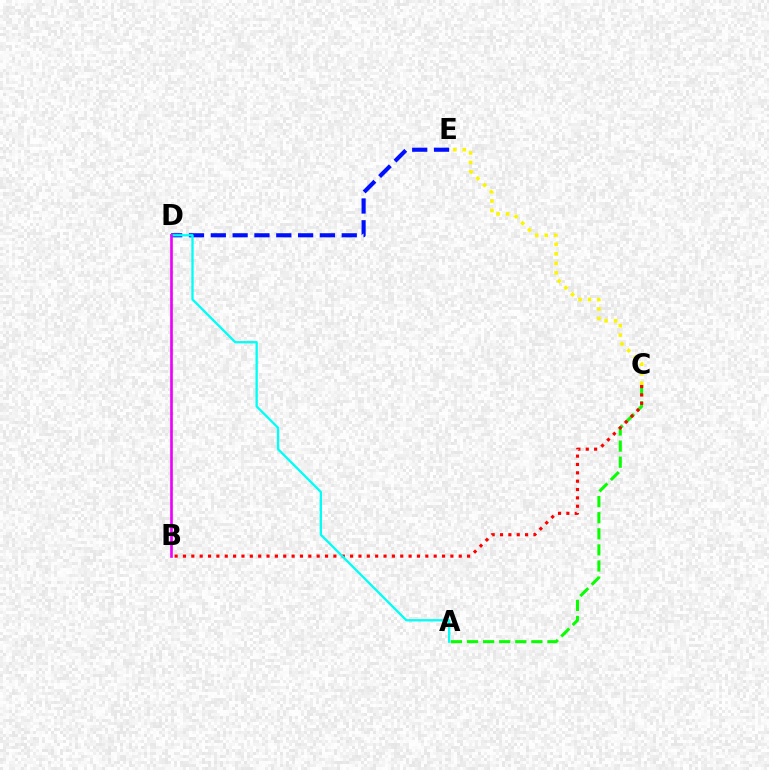{('D', 'E'): [{'color': '#0010ff', 'line_style': 'dashed', 'thickness': 2.97}], ('A', 'C'): [{'color': '#08ff00', 'line_style': 'dashed', 'thickness': 2.19}], ('B', 'C'): [{'color': '#ff0000', 'line_style': 'dotted', 'thickness': 2.27}], ('A', 'D'): [{'color': '#00fff6', 'line_style': 'solid', 'thickness': 1.66}], ('C', 'E'): [{'color': '#fcf500', 'line_style': 'dotted', 'thickness': 2.58}], ('B', 'D'): [{'color': '#ee00ff', 'line_style': 'solid', 'thickness': 1.92}]}